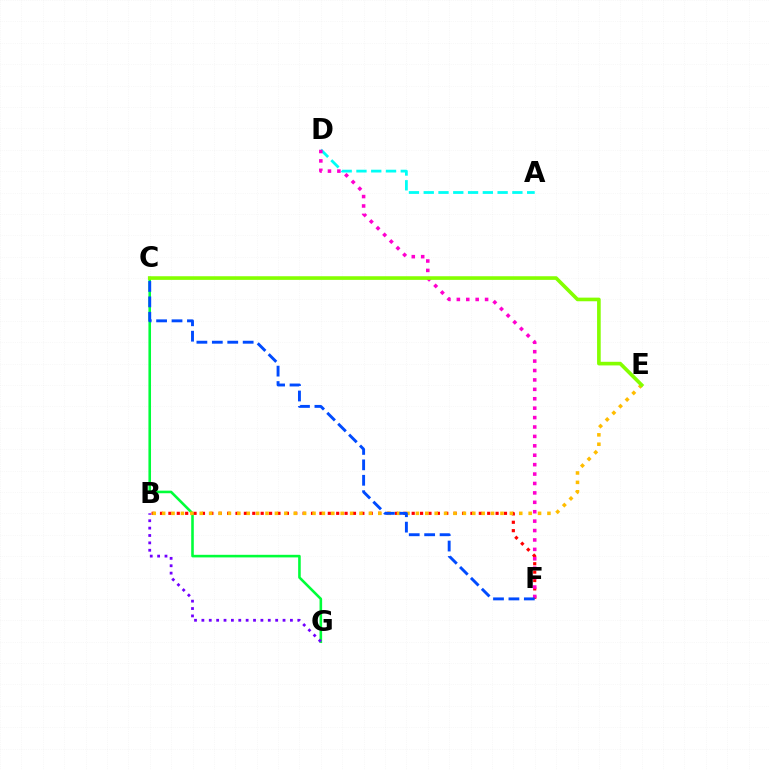{('C', 'G'): [{'color': '#00ff39', 'line_style': 'solid', 'thickness': 1.86}], ('A', 'D'): [{'color': '#00fff6', 'line_style': 'dashed', 'thickness': 2.01}], ('B', 'G'): [{'color': '#7200ff', 'line_style': 'dotted', 'thickness': 2.0}], ('B', 'F'): [{'color': '#ff0000', 'line_style': 'dotted', 'thickness': 2.28}], ('B', 'E'): [{'color': '#ffbd00', 'line_style': 'dotted', 'thickness': 2.55}], ('D', 'F'): [{'color': '#ff00cf', 'line_style': 'dotted', 'thickness': 2.56}], ('C', 'E'): [{'color': '#84ff00', 'line_style': 'solid', 'thickness': 2.62}], ('C', 'F'): [{'color': '#004bff', 'line_style': 'dashed', 'thickness': 2.1}]}